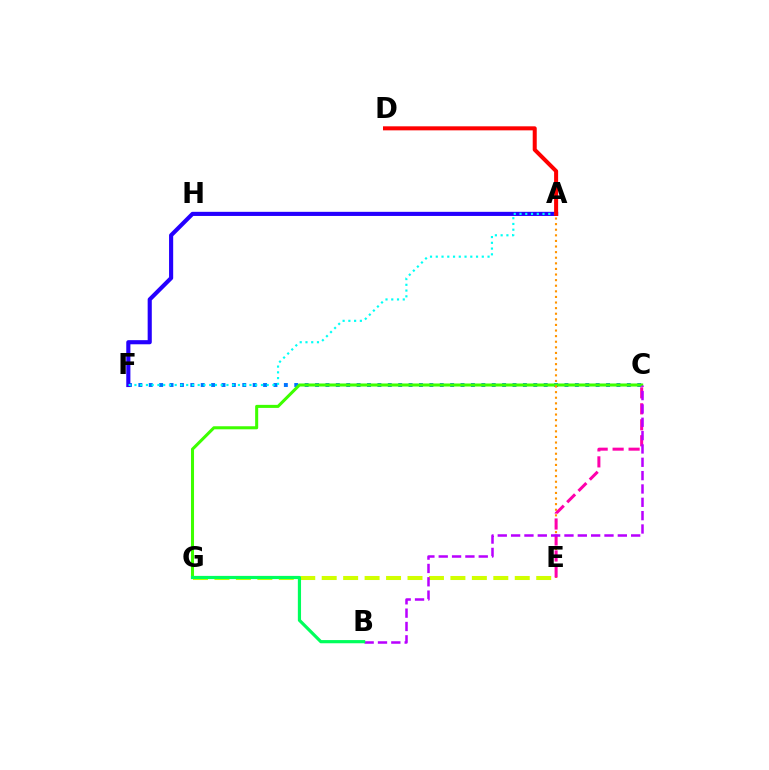{('C', 'F'): [{'color': '#0074ff', 'line_style': 'dotted', 'thickness': 2.82}], ('A', 'F'): [{'color': '#2500ff', 'line_style': 'solid', 'thickness': 2.97}, {'color': '#00fff6', 'line_style': 'dotted', 'thickness': 1.56}], ('C', 'G'): [{'color': '#3dff00', 'line_style': 'solid', 'thickness': 2.19}], ('A', 'D'): [{'color': '#ff0000', 'line_style': 'solid', 'thickness': 2.9}], ('E', 'G'): [{'color': '#d1ff00', 'line_style': 'dashed', 'thickness': 2.91}], ('A', 'E'): [{'color': '#ff9400', 'line_style': 'dotted', 'thickness': 1.52}], ('C', 'E'): [{'color': '#ff00ac', 'line_style': 'dashed', 'thickness': 2.17}], ('B', 'C'): [{'color': '#b900ff', 'line_style': 'dashed', 'thickness': 1.81}], ('B', 'G'): [{'color': '#00ff5c', 'line_style': 'solid', 'thickness': 2.3}]}